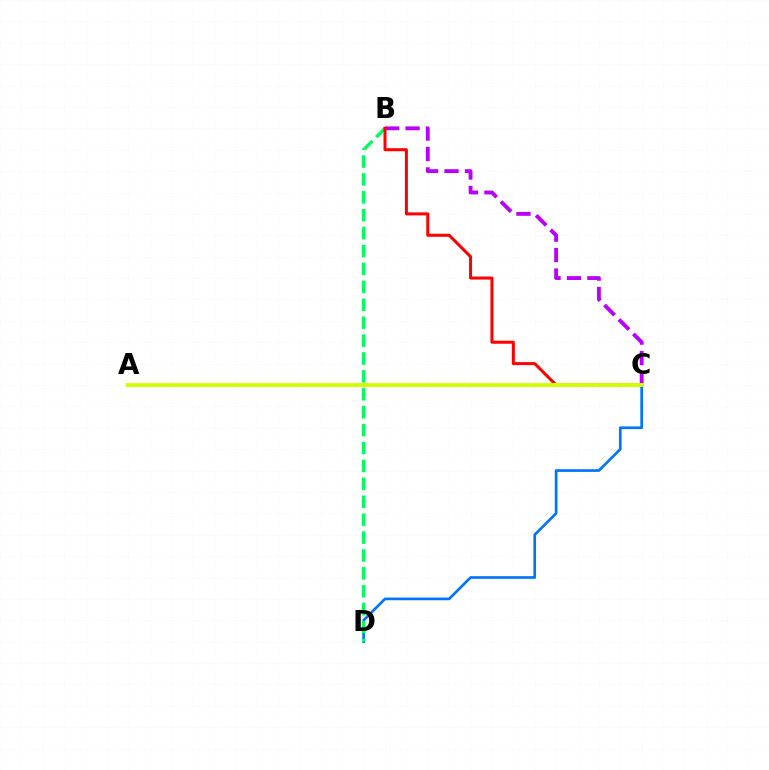{('C', 'D'): [{'color': '#0074ff', 'line_style': 'solid', 'thickness': 1.93}], ('B', 'D'): [{'color': '#00ff5c', 'line_style': 'dashed', 'thickness': 2.43}], ('B', 'C'): [{'color': '#b900ff', 'line_style': 'dashed', 'thickness': 2.78}, {'color': '#ff0000', 'line_style': 'solid', 'thickness': 2.18}], ('A', 'C'): [{'color': '#d1ff00', 'line_style': 'solid', 'thickness': 2.81}]}